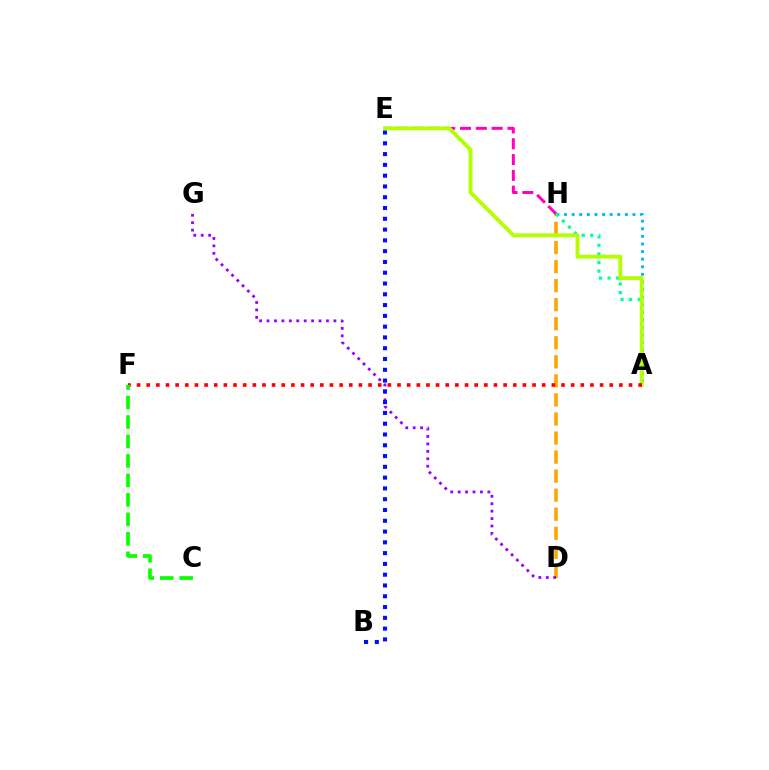{('A', 'H'): [{'color': '#00b5ff', 'line_style': 'dotted', 'thickness': 2.07}, {'color': '#00ff9d', 'line_style': 'dotted', 'thickness': 2.33}], ('D', 'H'): [{'color': '#ffa500', 'line_style': 'dashed', 'thickness': 2.59}], ('E', 'H'): [{'color': '#ff00bd', 'line_style': 'dashed', 'thickness': 2.15}], ('A', 'E'): [{'color': '#b3ff00', 'line_style': 'solid', 'thickness': 2.78}], ('D', 'G'): [{'color': '#9b00ff', 'line_style': 'dotted', 'thickness': 2.02}], ('A', 'F'): [{'color': '#ff0000', 'line_style': 'dotted', 'thickness': 2.62}], ('C', 'F'): [{'color': '#08ff00', 'line_style': 'dashed', 'thickness': 2.65}], ('B', 'E'): [{'color': '#0010ff', 'line_style': 'dotted', 'thickness': 2.93}]}